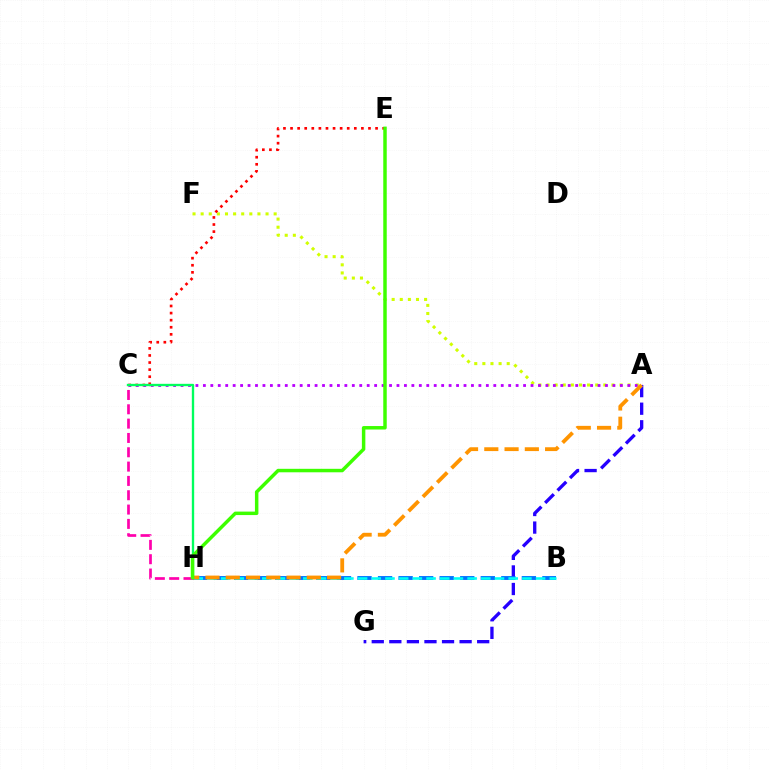{('A', 'F'): [{'color': '#d1ff00', 'line_style': 'dotted', 'thickness': 2.2}], ('C', 'E'): [{'color': '#ff0000', 'line_style': 'dotted', 'thickness': 1.93}], ('A', 'C'): [{'color': '#b900ff', 'line_style': 'dotted', 'thickness': 2.02}], ('C', 'H'): [{'color': '#ff00ac', 'line_style': 'dashed', 'thickness': 1.95}, {'color': '#00ff5c', 'line_style': 'solid', 'thickness': 1.69}], ('A', 'G'): [{'color': '#2500ff', 'line_style': 'dashed', 'thickness': 2.39}], ('B', 'H'): [{'color': '#0074ff', 'line_style': 'dashed', 'thickness': 2.79}, {'color': '#00fff6', 'line_style': 'dashed', 'thickness': 1.86}], ('A', 'H'): [{'color': '#ff9400', 'line_style': 'dashed', 'thickness': 2.75}], ('E', 'H'): [{'color': '#3dff00', 'line_style': 'solid', 'thickness': 2.5}]}